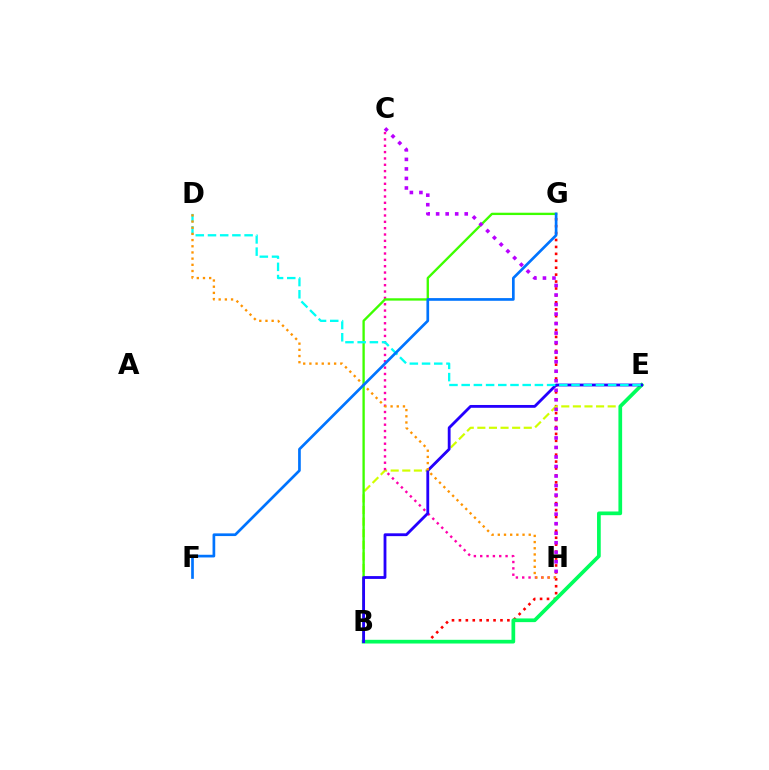{('B', 'G'): [{'color': '#ff0000', 'line_style': 'dotted', 'thickness': 1.88}, {'color': '#3dff00', 'line_style': 'solid', 'thickness': 1.69}], ('B', 'E'): [{'color': '#d1ff00', 'line_style': 'dashed', 'thickness': 1.58}, {'color': '#00ff5c', 'line_style': 'solid', 'thickness': 2.67}, {'color': '#2500ff', 'line_style': 'solid', 'thickness': 2.03}], ('C', 'H'): [{'color': '#ff00ac', 'line_style': 'dotted', 'thickness': 1.72}, {'color': '#b900ff', 'line_style': 'dotted', 'thickness': 2.59}], ('D', 'E'): [{'color': '#00fff6', 'line_style': 'dashed', 'thickness': 1.66}], ('D', 'H'): [{'color': '#ff9400', 'line_style': 'dotted', 'thickness': 1.68}], ('F', 'G'): [{'color': '#0074ff', 'line_style': 'solid', 'thickness': 1.94}]}